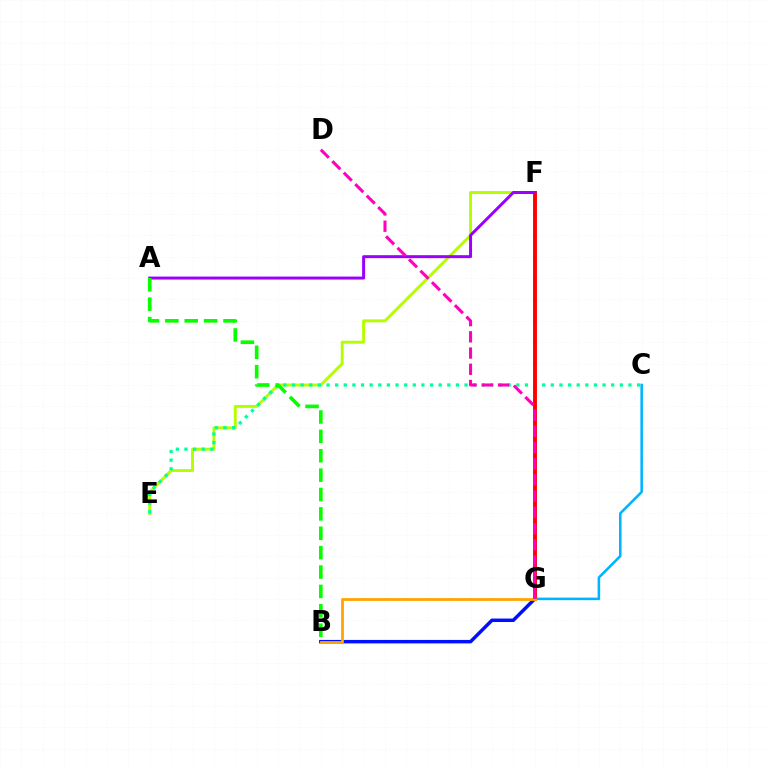{('C', 'G'): [{'color': '#00b5ff', 'line_style': 'solid', 'thickness': 1.84}], ('E', 'F'): [{'color': '#b3ff00', 'line_style': 'solid', 'thickness': 2.1}], ('C', 'E'): [{'color': '#00ff9d', 'line_style': 'dotted', 'thickness': 2.34}], ('F', 'G'): [{'color': '#ff0000', 'line_style': 'solid', 'thickness': 2.8}], ('B', 'G'): [{'color': '#0010ff', 'line_style': 'solid', 'thickness': 2.5}, {'color': '#ffa500', 'line_style': 'solid', 'thickness': 2.02}], ('A', 'F'): [{'color': '#9b00ff', 'line_style': 'solid', 'thickness': 2.15}], ('A', 'B'): [{'color': '#08ff00', 'line_style': 'dashed', 'thickness': 2.63}], ('D', 'G'): [{'color': '#ff00bd', 'line_style': 'dashed', 'thickness': 2.2}]}